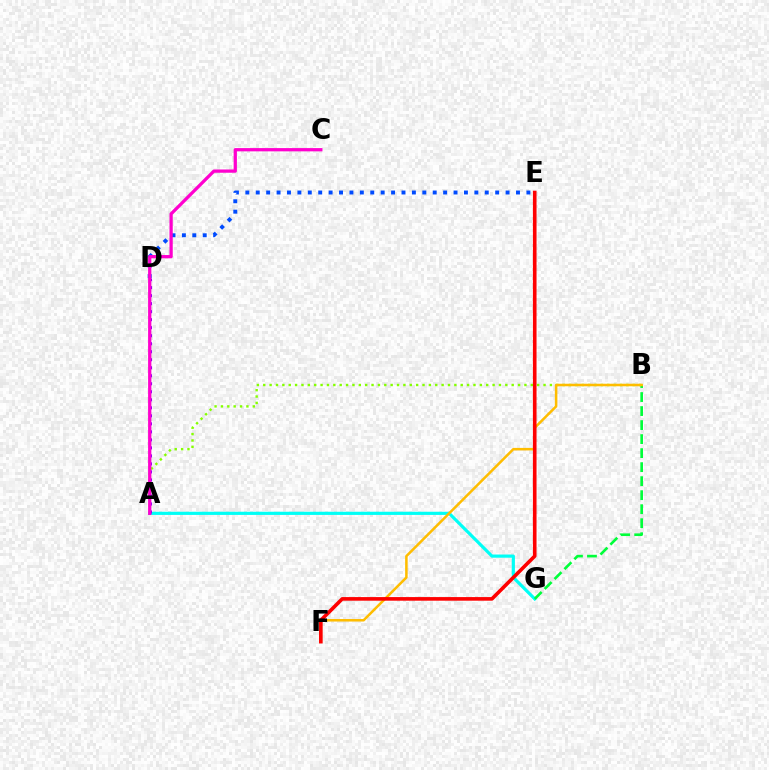{('D', 'E'): [{'color': '#004bff', 'line_style': 'dotted', 'thickness': 2.83}], ('A', 'B'): [{'color': '#84ff00', 'line_style': 'dotted', 'thickness': 1.73}], ('A', 'G'): [{'color': '#00fff6', 'line_style': 'solid', 'thickness': 2.28}], ('B', 'G'): [{'color': '#00ff39', 'line_style': 'dashed', 'thickness': 1.9}], ('B', 'F'): [{'color': '#ffbd00', 'line_style': 'solid', 'thickness': 1.82}], ('E', 'F'): [{'color': '#ff0000', 'line_style': 'solid', 'thickness': 2.6}], ('A', 'D'): [{'color': '#7200ff', 'line_style': 'dotted', 'thickness': 2.18}], ('A', 'C'): [{'color': '#ff00cf', 'line_style': 'solid', 'thickness': 2.35}]}